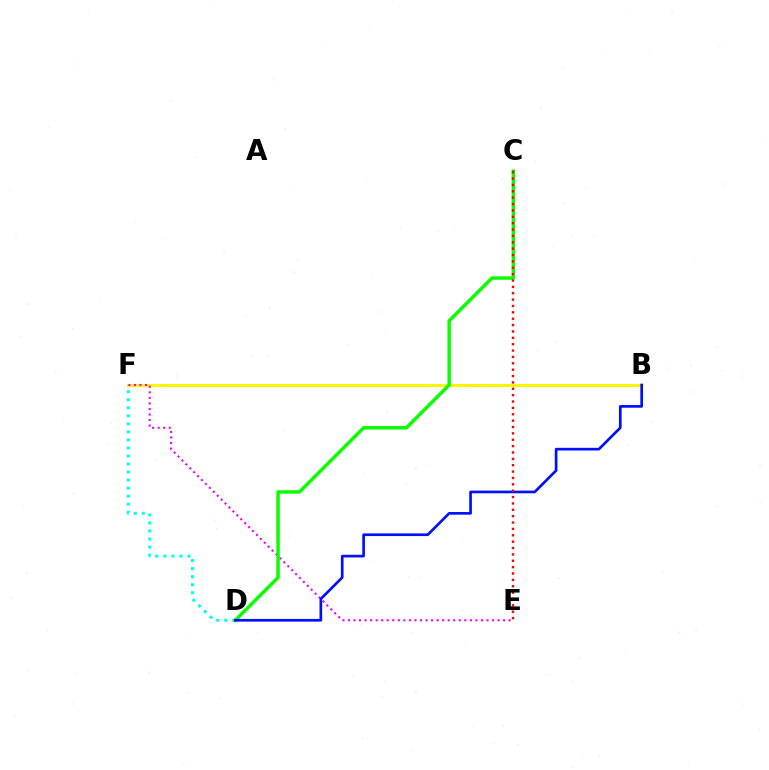{('B', 'F'): [{'color': '#fcf500', 'line_style': 'solid', 'thickness': 2.15}], ('D', 'F'): [{'color': '#00fff6', 'line_style': 'dotted', 'thickness': 2.18}], ('E', 'F'): [{'color': '#ee00ff', 'line_style': 'dotted', 'thickness': 1.51}], ('C', 'D'): [{'color': '#08ff00', 'line_style': 'solid', 'thickness': 2.47}], ('B', 'D'): [{'color': '#0010ff', 'line_style': 'solid', 'thickness': 1.93}], ('C', 'E'): [{'color': '#ff0000', 'line_style': 'dotted', 'thickness': 1.73}]}